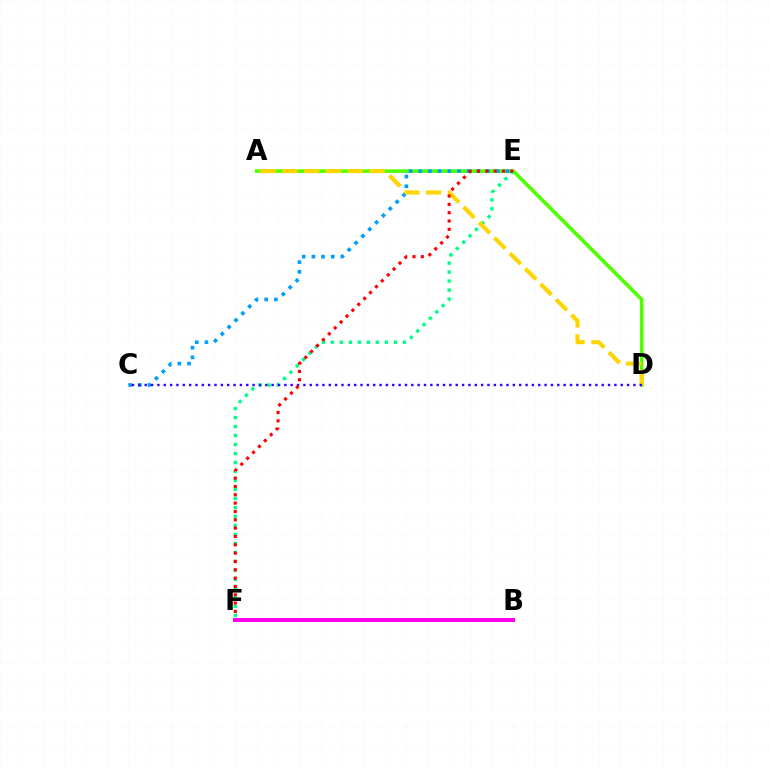{('A', 'D'): [{'color': '#4fff00', 'line_style': 'solid', 'thickness': 2.58}, {'color': '#ffd500', 'line_style': 'dashed', 'thickness': 2.96}], ('C', 'E'): [{'color': '#009eff', 'line_style': 'dotted', 'thickness': 2.63}], ('E', 'F'): [{'color': '#00ff86', 'line_style': 'dotted', 'thickness': 2.44}, {'color': '#ff0000', 'line_style': 'dotted', 'thickness': 2.26}], ('C', 'D'): [{'color': '#3700ff', 'line_style': 'dotted', 'thickness': 1.72}], ('B', 'F'): [{'color': '#ff00ed', 'line_style': 'solid', 'thickness': 2.9}]}